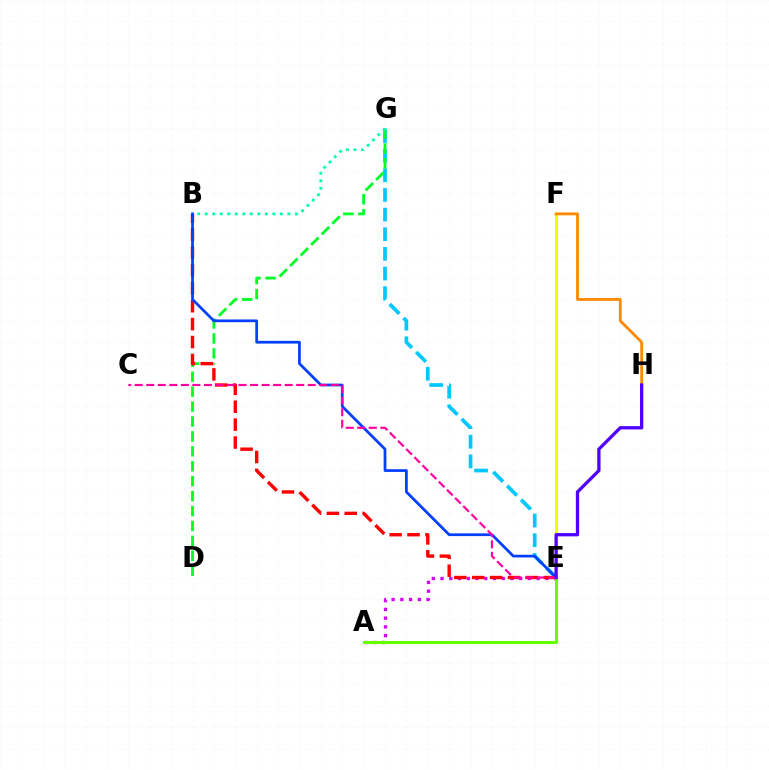{('E', 'G'): [{'color': '#00c7ff', 'line_style': 'dashed', 'thickness': 2.67}], ('D', 'G'): [{'color': '#00ff27', 'line_style': 'dashed', 'thickness': 2.03}], ('A', 'E'): [{'color': '#d600ff', 'line_style': 'dotted', 'thickness': 2.38}, {'color': '#66ff00', 'line_style': 'solid', 'thickness': 2.18}], ('E', 'F'): [{'color': '#eeff00', 'line_style': 'solid', 'thickness': 2.17}], ('B', 'E'): [{'color': '#ff0000', 'line_style': 'dashed', 'thickness': 2.43}, {'color': '#003fff', 'line_style': 'solid', 'thickness': 1.97}], ('B', 'G'): [{'color': '#00ffaf', 'line_style': 'dotted', 'thickness': 2.04}], ('C', 'E'): [{'color': '#ff00a0', 'line_style': 'dashed', 'thickness': 1.57}], ('F', 'H'): [{'color': '#ff8800', 'line_style': 'solid', 'thickness': 2.01}], ('E', 'H'): [{'color': '#4f00ff', 'line_style': 'solid', 'thickness': 2.36}]}